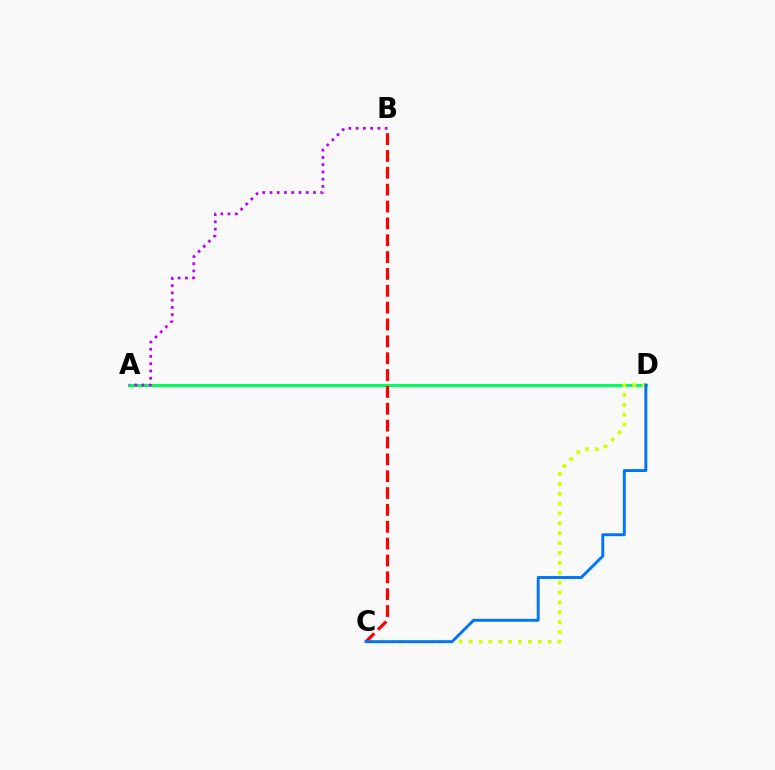{('A', 'D'): [{'color': '#00ff5c', 'line_style': 'solid', 'thickness': 2.24}], ('A', 'B'): [{'color': '#b900ff', 'line_style': 'dotted', 'thickness': 1.97}], ('C', 'D'): [{'color': '#d1ff00', 'line_style': 'dotted', 'thickness': 2.68}, {'color': '#0074ff', 'line_style': 'solid', 'thickness': 2.1}], ('B', 'C'): [{'color': '#ff0000', 'line_style': 'dashed', 'thickness': 2.29}]}